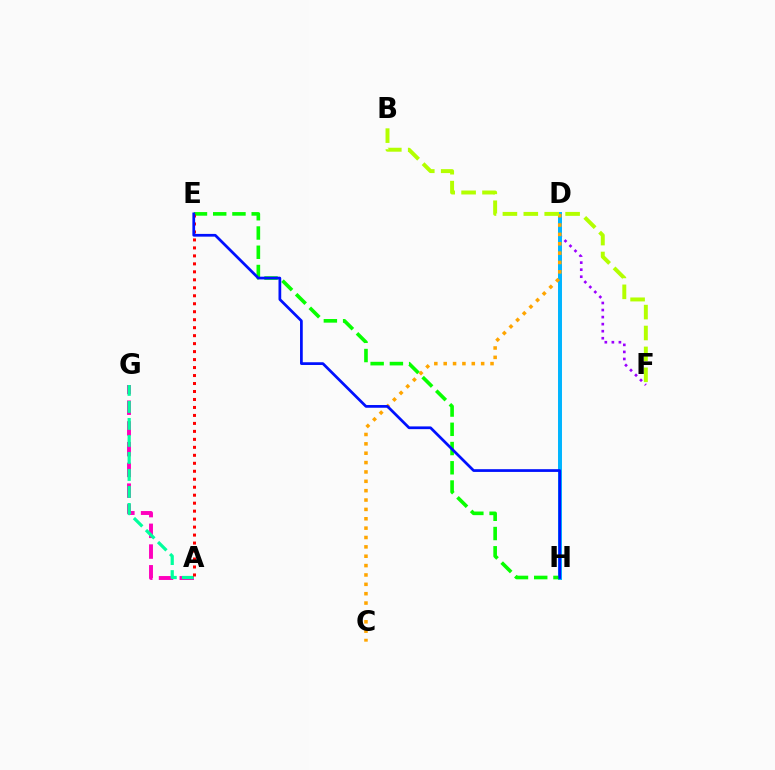{('D', 'F'): [{'color': '#9b00ff', 'line_style': 'dotted', 'thickness': 1.91}], ('D', 'H'): [{'color': '#00b5ff', 'line_style': 'solid', 'thickness': 2.86}], ('A', 'G'): [{'color': '#ff00bd', 'line_style': 'dashed', 'thickness': 2.82}, {'color': '#00ff9d', 'line_style': 'dashed', 'thickness': 2.31}], ('C', 'D'): [{'color': '#ffa500', 'line_style': 'dotted', 'thickness': 2.54}], ('B', 'F'): [{'color': '#b3ff00', 'line_style': 'dashed', 'thickness': 2.84}], ('E', 'H'): [{'color': '#08ff00', 'line_style': 'dashed', 'thickness': 2.61}, {'color': '#0010ff', 'line_style': 'solid', 'thickness': 1.97}], ('A', 'E'): [{'color': '#ff0000', 'line_style': 'dotted', 'thickness': 2.17}]}